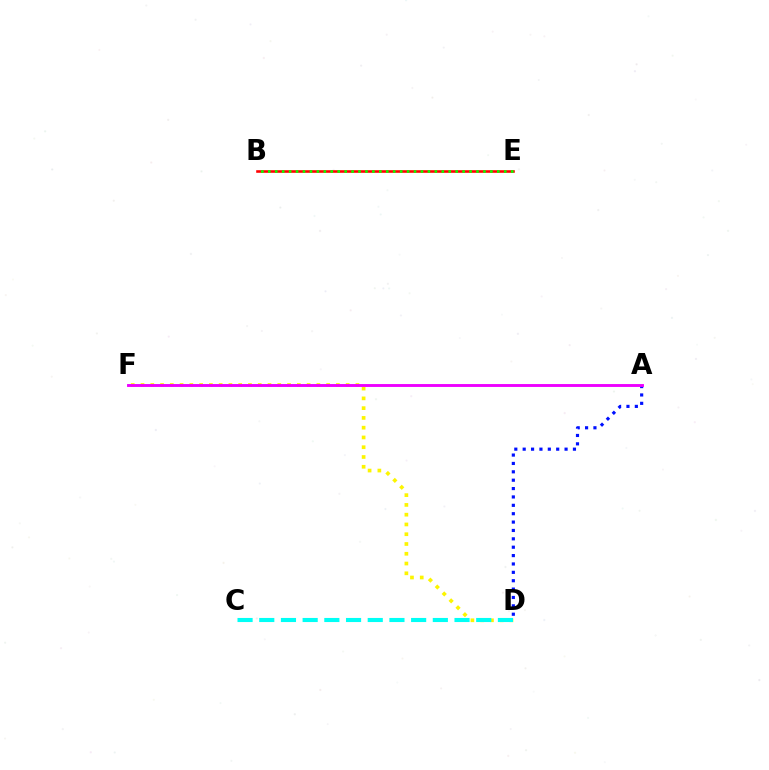{('A', 'D'): [{'color': '#0010ff', 'line_style': 'dotted', 'thickness': 2.28}], ('D', 'F'): [{'color': '#fcf500', 'line_style': 'dotted', 'thickness': 2.65}], ('C', 'D'): [{'color': '#00fff6', 'line_style': 'dashed', 'thickness': 2.95}], ('B', 'E'): [{'color': '#ff0000', 'line_style': 'solid', 'thickness': 1.87}, {'color': '#08ff00', 'line_style': 'dotted', 'thickness': 1.89}], ('A', 'F'): [{'color': '#ee00ff', 'line_style': 'solid', 'thickness': 2.08}]}